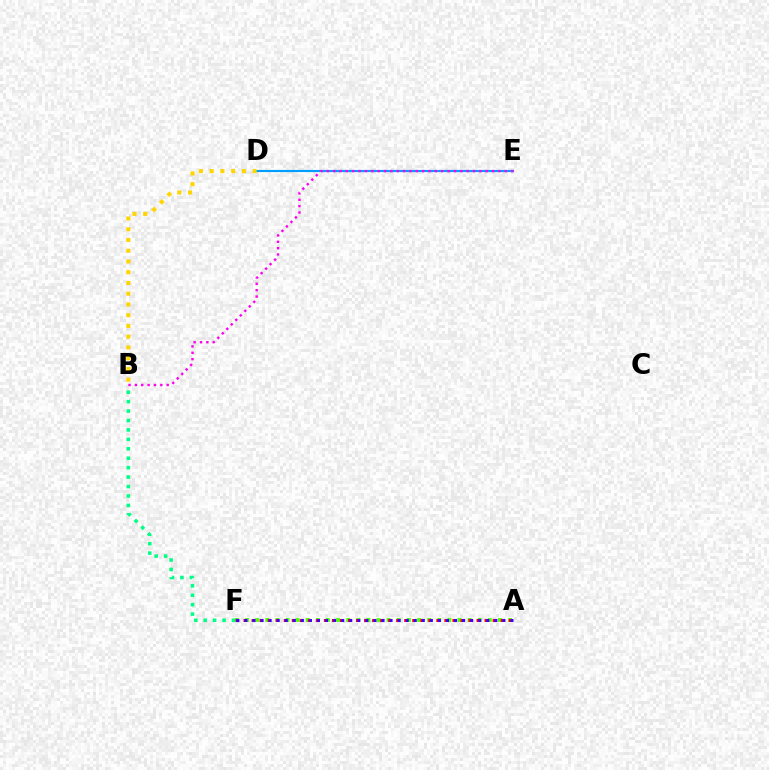{('A', 'F'): [{'color': '#4fff00', 'line_style': 'dotted', 'thickness': 2.75}, {'color': '#ff0000', 'line_style': 'dotted', 'thickness': 2.18}, {'color': '#3700ff', 'line_style': 'dotted', 'thickness': 2.19}], ('D', 'E'): [{'color': '#009eff', 'line_style': 'solid', 'thickness': 1.54}], ('B', 'E'): [{'color': '#ff00ed', 'line_style': 'dotted', 'thickness': 1.73}], ('B', 'F'): [{'color': '#00ff86', 'line_style': 'dotted', 'thickness': 2.56}], ('B', 'D'): [{'color': '#ffd500', 'line_style': 'dotted', 'thickness': 2.92}]}